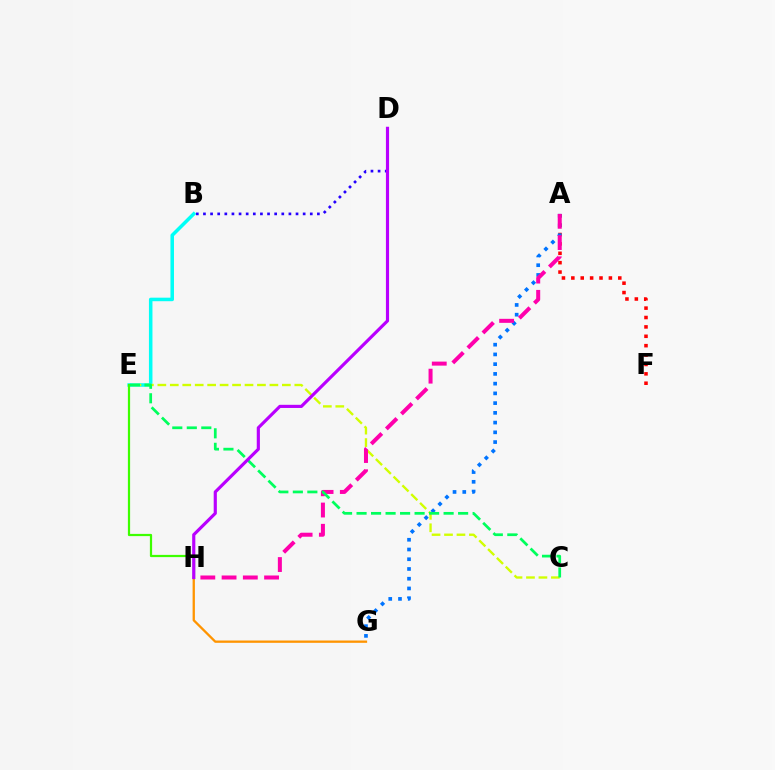{('B', 'E'): [{'color': '#00fff6', 'line_style': 'solid', 'thickness': 2.54}], ('C', 'E'): [{'color': '#d1ff00', 'line_style': 'dashed', 'thickness': 1.69}, {'color': '#00ff5c', 'line_style': 'dashed', 'thickness': 1.97}], ('G', 'H'): [{'color': '#ff9400', 'line_style': 'solid', 'thickness': 1.66}], ('A', 'F'): [{'color': '#ff0000', 'line_style': 'dotted', 'thickness': 2.55}], ('A', 'G'): [{'color': '#0074ff', 'line_style': 'dotted', 'thickness': 2.65}], ('E', 'H'): [{'color': '#3dff00', 'line_style': 'solid', 'thickness': 1.6}], ('A', 'H'): [{'color': '#ff00ac', 'line_style': 'dashed', 'thickness': 2.89}], ('B', 'D'): [{'color': '#2500ff', 'line_style': 'dotted', 'thickness': 1.93}], ('D', 'H'): [{'color': '#b900ff', 'line_style': 'solid', 'thickness': 2.27}]}